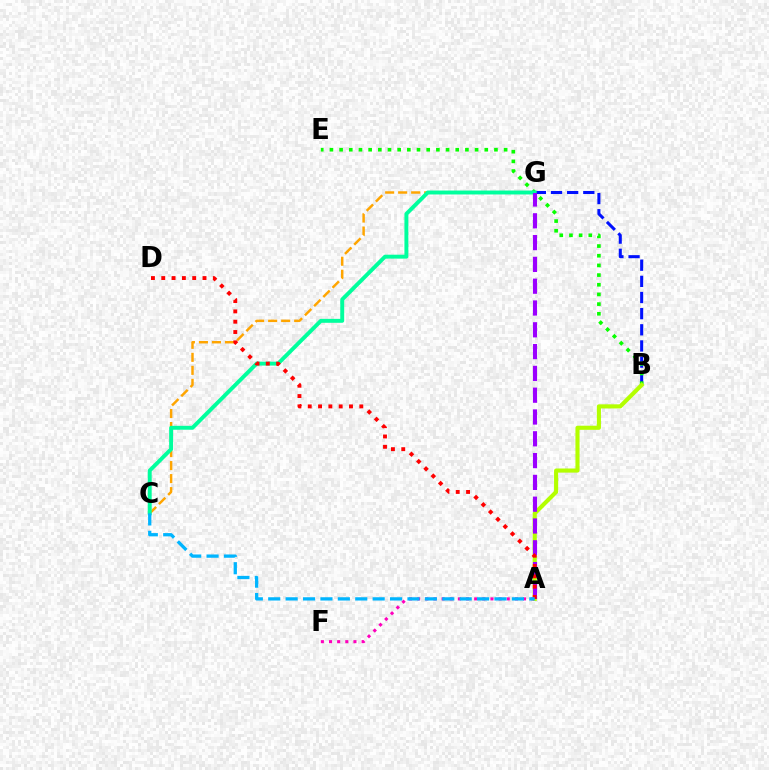{('B', 'G'): [{'color': '#0010ff', 'line_style': 'dashed', 'thickness': 2.19}], ('B', 'E'): [{'color': '#08ff00', 'line_style': 'dotted', 'thickness': 2.63}], ('C', 'G'): [{'color': '#ffa500', 'line_style': 'dashed', 'thickness': 1.77}, {'color': '#00ff9d', 'line_style': 'solid', 'thickness': 2.82}], ('A', 'B'): [{'color': '#b3ff00', 'line_style': 'solid', 'thickness': 2.96}], ('A', 'G'): [{'color': '#9b00ff', 'line_style': 'dashed', 'thickness': 2.96}], ('A', 'D'): [{'color': '#ff0000', 'line_style': 'dotted', 'thickness': 2.8}], ('A', 'F'): [{'color': '#ff00bd', 'line_style': 'dotted', 'thickness': 2.21}], ('A', 'C'): [{'color': '#00b5ff', 'line_style': 'dashed', 'thickness': 2.36}]}